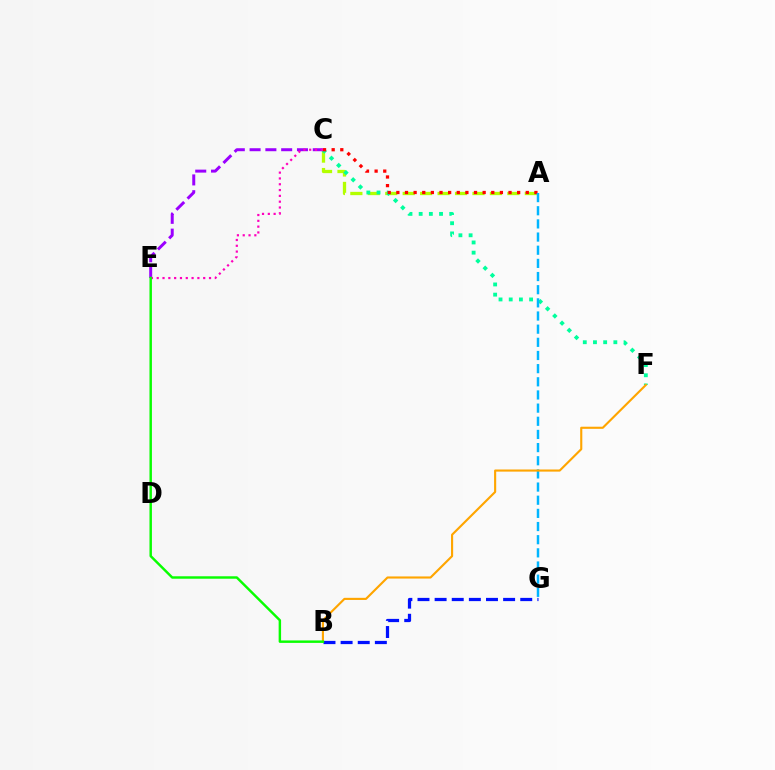{('A', 'C'): [{'color': '#b3ff00', 'line_style': 'dashed', 'thickness': 2.37}, {'color': '#ff0000', 'line_style': 'dotted', 'thickness': 2.34}], ('C', 'F'): [{'color': '#00ff9d', 'line_style': 'dotted', 'thickness': 2.77}], ('B', 'G'): [{'color': '#0010ff', 'line_style': 'dashed', 'thickness': 2.33}], ('C', 'E'): [{'color': '#9b00ff', 'line_style': 'dashed', 'thickness': 2.15}, {'color': '#ff00bd', 'line_style': 'dotted', 'thickness': 1.58}], ('A', 'G'): [{'color': '#00b5ff', 'line_style': 'dashed', 'thickness': 1.79}], ('B', 'F'): [{'color': '#ffa500', 'line_style': 'solid', 'thickness': 1.53}], ('B', 'E'): [{'color': '#08ff00', 'line_style': 'solid', 'thickness': 1.77}]}